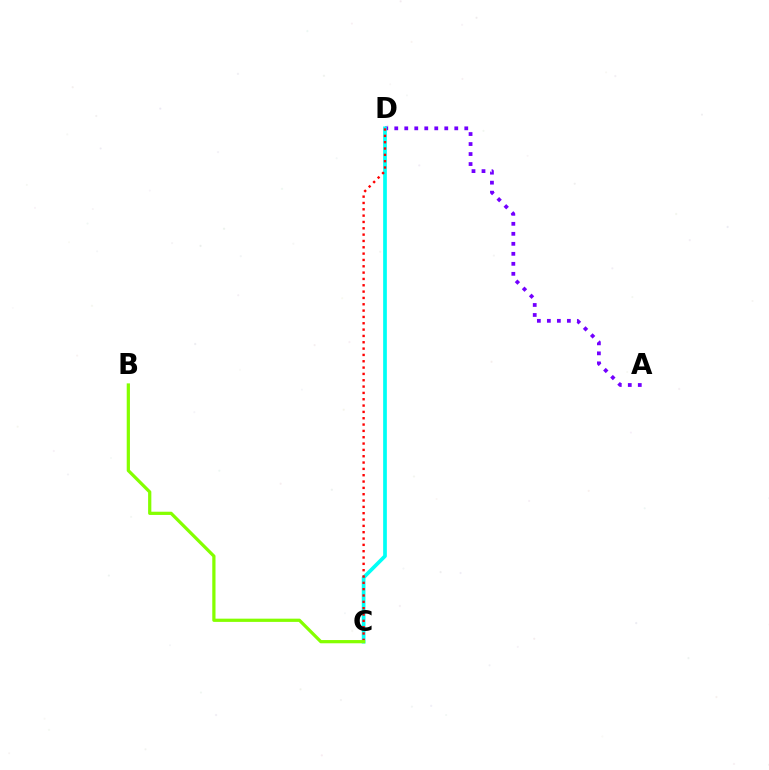{('A', 'D'): [{'color': '#7200ff', 'line_style': 'dotted', 'thickness': 2.72}], ('C', 'D'): [{'color': '#00fff6', 'line_style': 'solid', 'thickness': 2.67}, {'color': '#ff0000', 'line_style': 'dotted', 'thickness': 1.72}], ('B', 'C'): [{'color': '#84ff00', 'line_style': 'solid', 'thickness': 2.33}]}